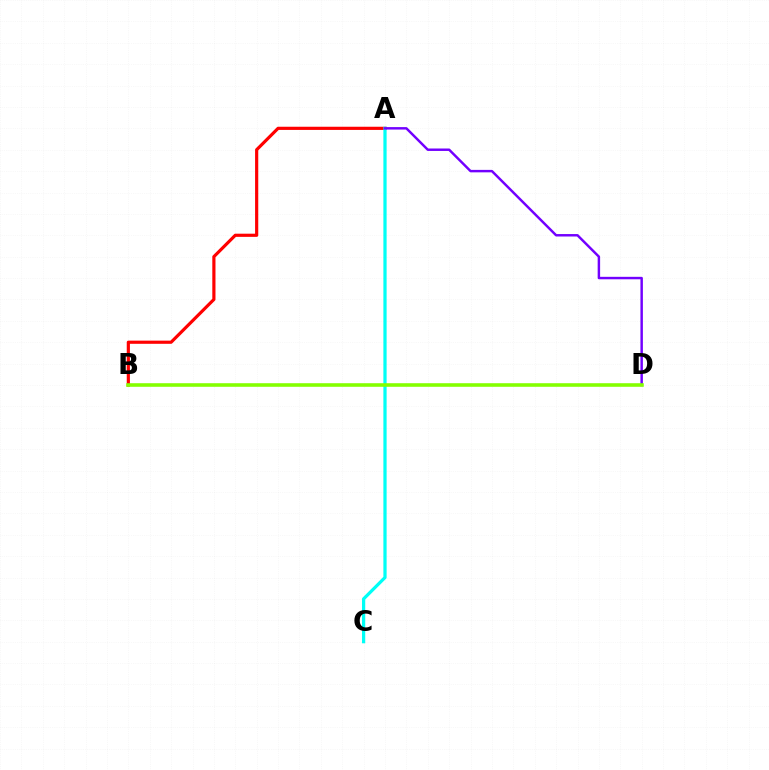{('A', 'B'): [{'color': '#ff0000', 'line_style': 'solid', 'thickness': 2.29}], ('A', 'C'): [{'color': '#00fff6', 'line_style': 'solid', 'thickness': 2.33}], ('A', 'D'): [{'color': '#7200ff', 'line_style': 'solid', 'thickness': 1.77}], ('B', 'D'): [{'color': '#84ff00', 'line_style': 'solid', 'thickness': 2.58}]}